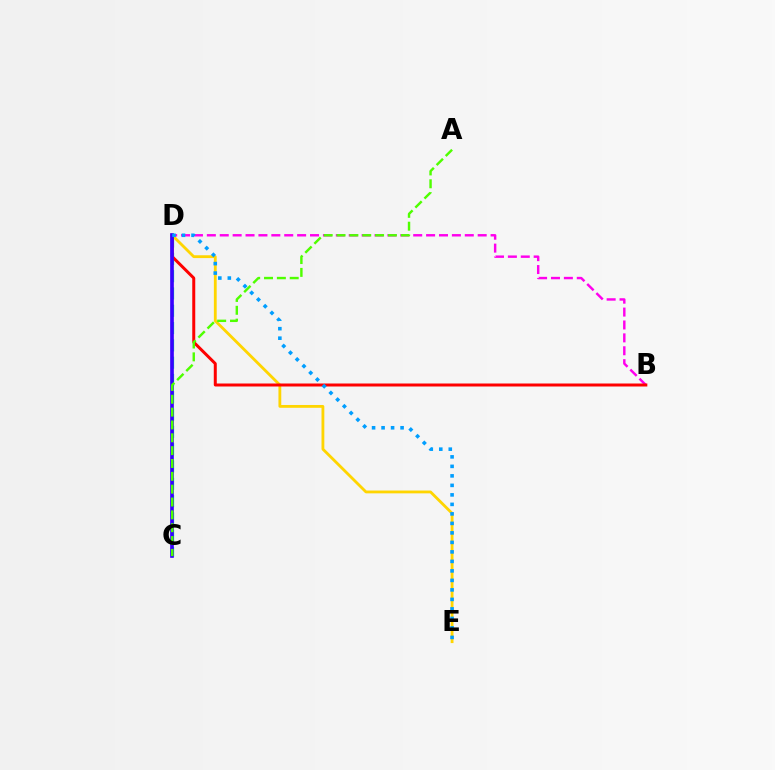{('B', 'D'): [{'color': '#ff00ed', 'line_style': 'dashed', 'thickness': 1.75}, {'color': '#ff0000', 'line_style': 'solid', 'thickness': 2.15}], ('C', 'D'): [{'color': '#00ff86', 'line_style': 'dashed', 'thickness': 2.35}, {'color': '#3700ff', 'line_style': 'solid', 'thickness': 2.63}], ('D', 'E'): [{'color': '#ffd500', 'line_style': 'solid', 'thickness': 2.03}, {'color': '#009eff', 'line_style': 'dotted', 'thickness': 2.58}], ('A', 'C'): [{'color': '#4fff00', 'line_style': 'dashed', 'thickness': 1.74}]}